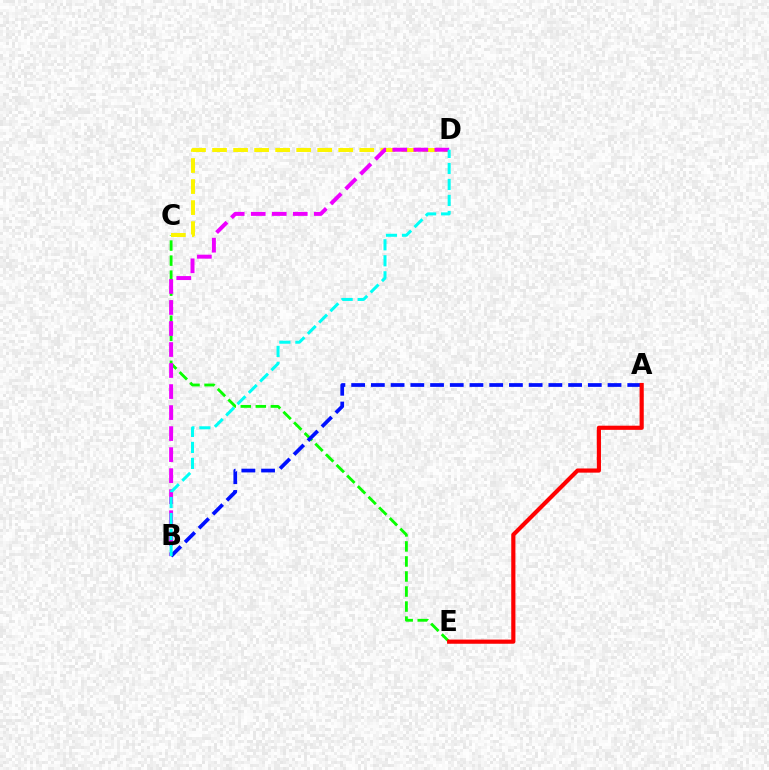{('C', 'E'): [{'color': '#08ff00', 'line_style': 'dashed', 'thickness': 2.04}], ('C', 'D'): [{'color': '#fcf500', 'line_style': 'dashed', 'thickness': 2.86}], ('B', 'D'): [{'color': '#ee00ff', 'line_style': 'dashed', 'thickness': 2.86}, {'color': '#00fff6', 'line_style': 'dashed', 'thickness': 2.17}], ('A', 'B'): [{'color': '#0010ff', 'line_style': 'dashed', 'thickness': 2.68}], ('A', 'E'): [{'color': '#ff0000', 'line_style': 'solid', 'thickness': 3.0}]}